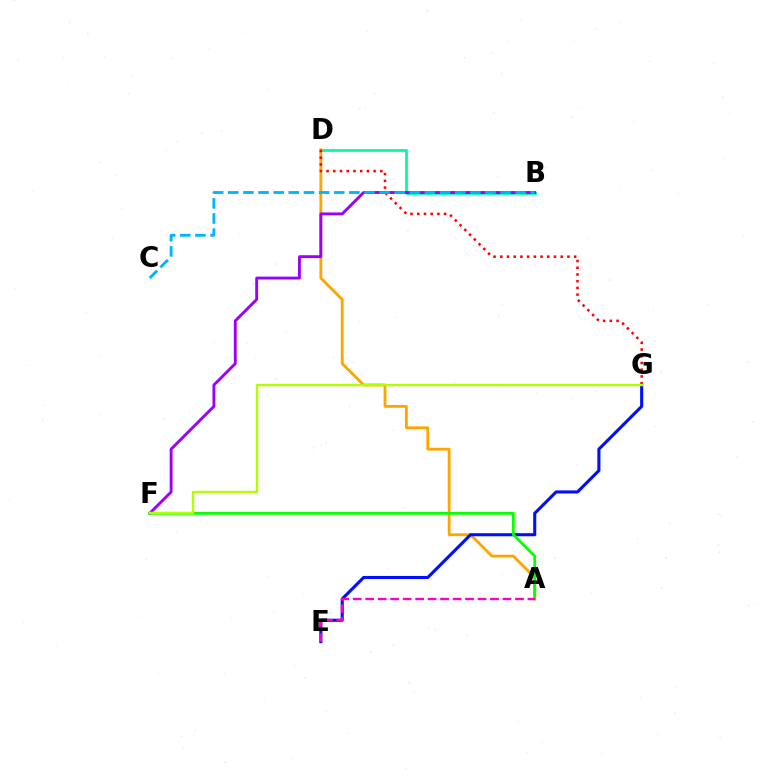{('A', 'D'): [{'color': '#ffa500', 'line_style': 'solid', 'thickness': 2.03}], ('B', 'D'): [{'color': '#00ff9d', 'line_style': 'solid', 'thickness': 2.02}], ('B', 'F'): [{'color': '#9b00ff', 'line_style': 'solid', 'thickness': 2.07}], ('E', 'G'): [{'color': '#0010ff', 'line_style': 'solid', 'thickness': 2.22}], ('D', 'G'): [{'color': '#ff0000', 'line_style': 'dotted', 'thickness': 1.82}], ('A', 'F'): [{'color': '#08ff00', 'line_style': 'solid', 'thickness': 2.0}], ('A', 'E'): [{'color': '#ff00bd', 'line_style': 'dashed', 'thickness': 1.7}], ('B', 'C'): [{'color': '#00b5ff', 'line_style': 'dashed', 'thickness': 2.06}], ('F', 'G'): [{'color': '#b3ff00', 'line_style': 'solid', 'thickness': 1.76}]}